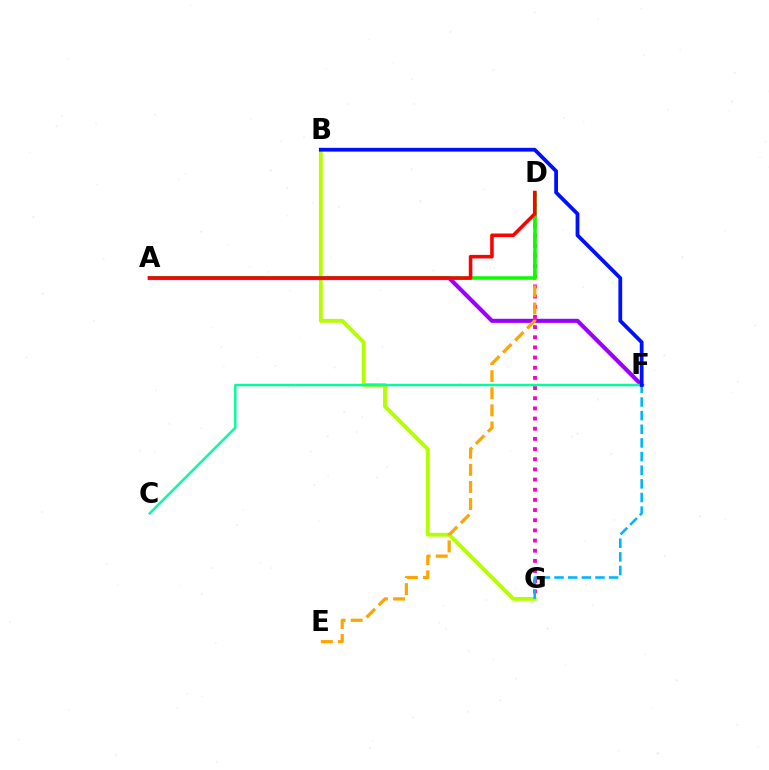{('B', 'G'): [{'color': '#b3ff00', 'line_style': 'solid', 'thickness': 2.76}], ('D', 'G'): [{'color': '#ff00bd', 'line_style': 'dotted', 'thickness': 2.76}], ('A', 'F'): [{'color': '#9b00ff', 'line_style': 'solid', 'thickness': 2.94}], ('D', 'E'): [{'color': '#ffa500', 'line_style': 'dashed', 'thickness': 2.32}], ('C', 'F'): [{'color': '#00ff9d', 'line_style': 'solid', 'thickness': 1.77}], ('A', 'D'): [{'color': '#08ff00', 'line_style': 'solid', 'thickness': 2.55}, {'color': '#ff0000', 'line_style': 'solid', 'thickness': 2.56}], ('F', 'G'): [{'color': '#00b5ff', 'line_style': 'dashed', 'thickness': 1.85}], ('B', 'F'): [{'color': '#0010ff', 'line_style': 'solid', 'thickness': 2.73}]}